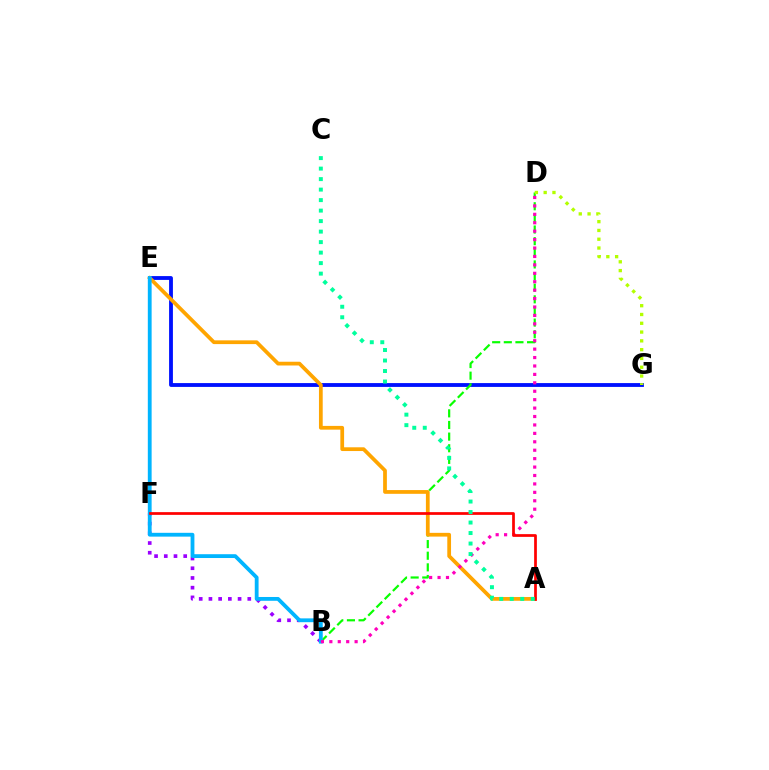{('E', 'G'): [{'color': '#0010ff', 'line_style': 'solid', 'thickness': 2.76}], ('B', 'F'): [{'color': '#9b00ff', 'line_style': 'dotted', 'thickness': 2.64}], ('B', 'D'): [{'color': '#08ff00', 'line_style': 'dashed', 'thickness': 1.58}, {'color': '#ff00bd', 'line_style': 'dotted', 'thickness': 2.29}], ('D', 'G'): [{'color': '#b3ff00', 'line_style': 'dotted', 'thickness': 2.39}], ('A', 'E'): [{'color': '#ffa500', 'line_style': 'solid', 'thickness': 2.7}], ('B', 'E'): [{'color': '#00b5ff', 'line_style': 'solid', 'thickness': 2.74}], ('A', 'F'): [{'color': '#ff0000', 'line_style': 'solid', 'thickness': 1.96}], ('A', 'C'): [{'color': '#00ff9d', 'line_style': 'dotted', 'thickness': 2.85}]}